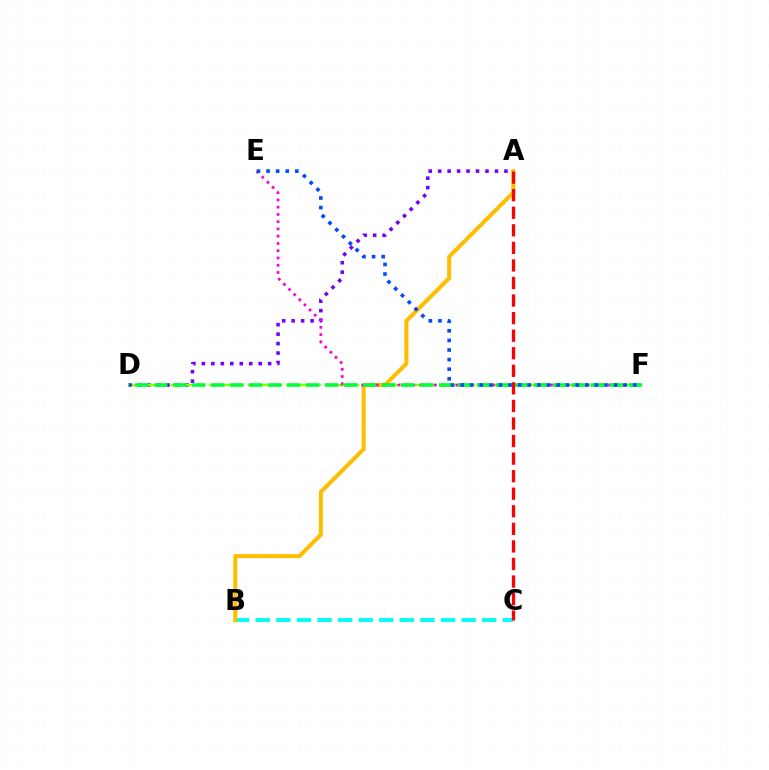{('A', 'D'): [{'color': '#7200ff', 'line_style': 'dotted', 'thickness': 2.57}], ('D', 'F'): [{'color': '#84ff00', 'line_style': 'dashed', 'thickness': 1.74}, {'color': '#00ff39', 'line_style': 'dashed', 'thickness': 2.58}], ('B', 'C'): [{'color': '#00fff6', 'line_style': 'dashed', 'thickness': 2.8}], ('A', 'B'): [{'color': '#ffbd00', 'line_style': 'solid', 'thickness': 2.9}], ('E', 'F'): [{'color': '#ff00cf', 'line_style': 'dotted', 'thickness': 1.97}, {'color': '#004bff', 'line_style': 'dotted', 'thickness': 2.61}], ('A', 'C'): [{'color': '#ff0000', 'line_style': 'dashed', 'thickness': 2.39}]}